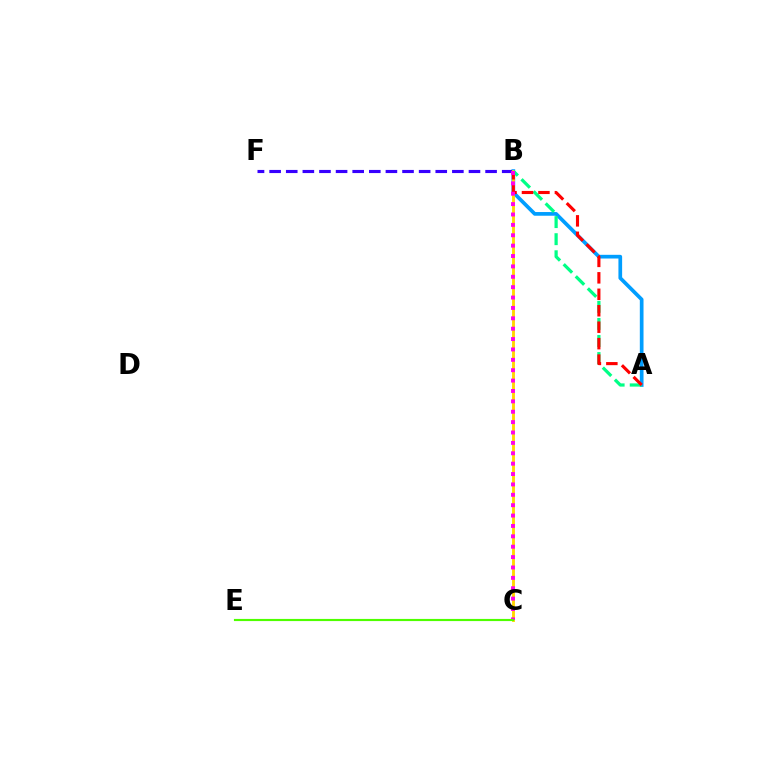{('A', 'B'): [{'color': '#009eff', 'line_style': 'solid', 'thickness': 2.66}, {'color': '#00ff86', 'line_style': 'dashed', 'thickness': 2.32}, {'color': '#ff0000', 'line_style': 'dashed', 'thickness': 2.24}], ('B', 'F'): [{'color': '#3700ff', 'line_style': 'dashed', 'thickness': 2.26}], ('B', 'C'): [{'color': '#ffd500', 'line_style': 'solid', 'thickness': 2.07}, {'color': '#ff00ed', 'line_style': 'dotted', 'thickness': 2.82}], ('C', 'E'): [{'color': '#4fff00', 'line_style': 'solid', 'thickness': 1.55}]}